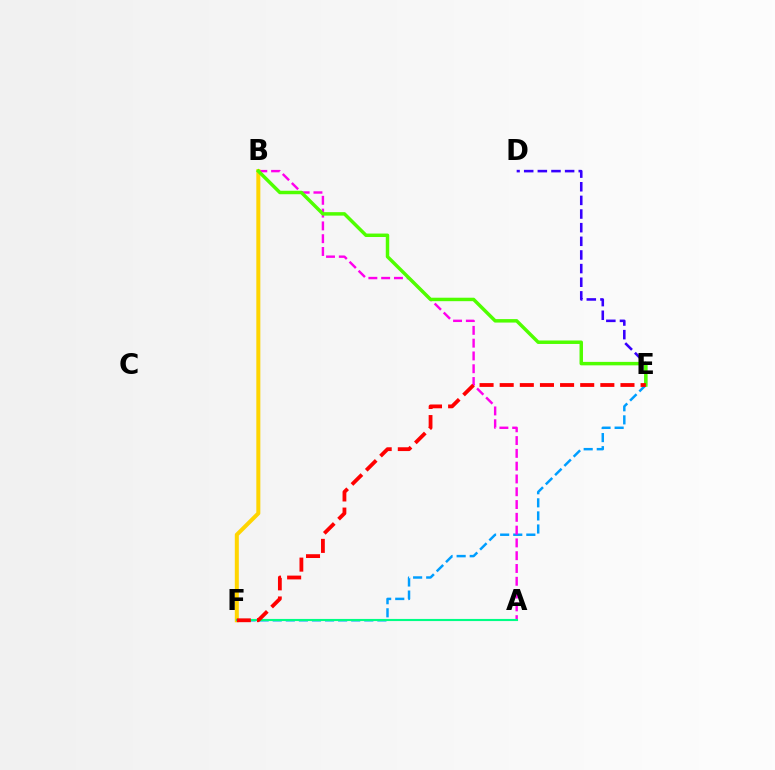{('E', 'F'): [{'color': '#009eff', 'line_style': 'dashed', 'thickness': 1.78}, {'color': '#ff0000', 'line_style': 'dashed', 'thickness': 2.73}], ('D', 'E'): [{'color': '#3700ff', 'line_style': 'dashed', 'thickness': 1.85}], ('A', 'B'): [{'color': '#ff00ed', 'line_style': 'dashed', 'thickness': 1.74}], ('B', 'F'): [{'color': '#ffd500', 'line_style': 'solid', 'thickness': 2.89}], ('B', 'E'): [{'color': '#4fff00', 'line_style': 'solid', 'thickness': 2.49}], ('A', 'F'): [{'color': '#00ff86', 'line_style': 'solid', 'thickness': 1.53}]}